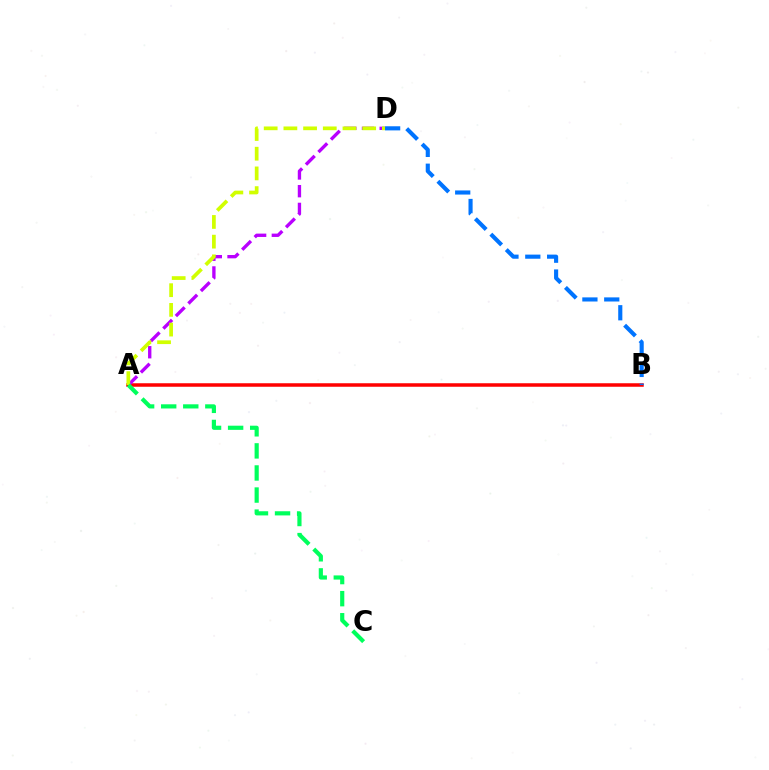{('A', 'B'): [{'color': '#ff0000', 'line_style': 'solid', 'thickness': 2.53}], ('A', 'D'): [{'color': '#b900ff', 'line_style': 'dashed', 'thickness': 2.41}, {'color': '#d1ff00', 'line_style': 'dashed', 'thickness': 2.68}], ('A', 'C'): [{'color': '#00ff5c', 'line_style': 'dashed', 'thickness': 3.0}], ('B', 'D'): [{'color': '#0074ff', 'line_style': 'dashed', 'thickness': 2.97}]}